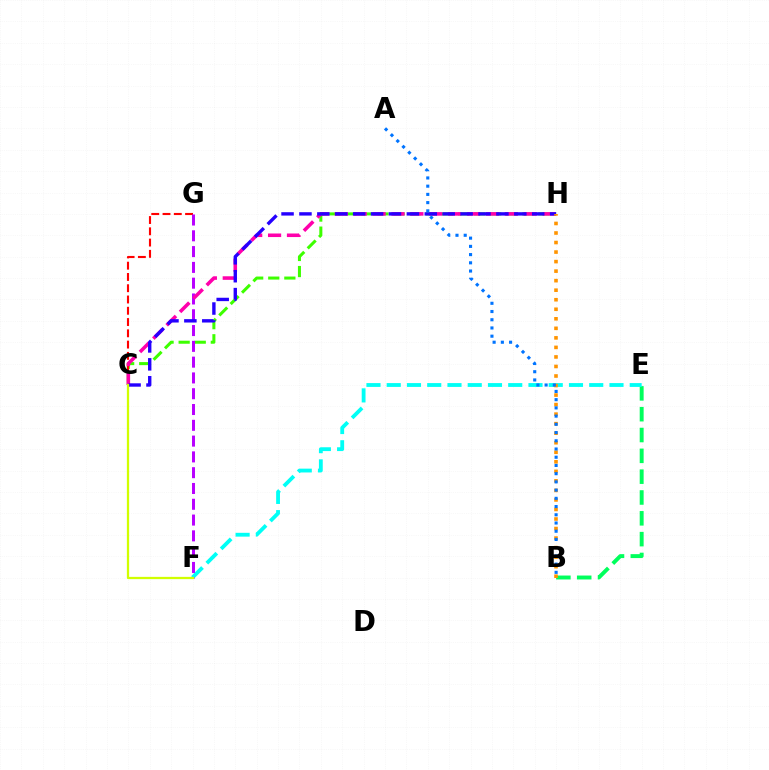{('C', 'H'): [{'color': '#3dff00', 'line_style': 'dashed', 'thickness': 2.19}, {'color': '#ff00ac', 'line_style': 'dashed', 'thickness': 2.57}, {'color': '#2500ff', 'line_style': 'dashed', 'thickness': 2.43}], ('C', 'G'): [{'color': '#ff0000', 'line_style': 'dashed', 'thickness': 1.53}], ('B', 'E'): [{'color': '#00ff5c', 'line_style': 'dashed', 'thickness': 2.83}], ('E', 'F'): [{'color': '#00fff6', 'line_style': 'dashed', 'thickness': 2.75}], ('F', 'G'): [{'color': '#b900ff', 'line_style': 'dashed', 'thickness': 2.15}], ('C', 'F'): [{'color': '#d1ff00', 'line_style': 'solid', 'thickness': 1.63}], ('B', 'H'): [{'color': '#ff9400', 'line_style': 'dotted', 'thickness': 2.59}], ('A', 'B'): [{'color': '#0074ff', 'line_style': 'dotted', 'thickness': 2.23}]}